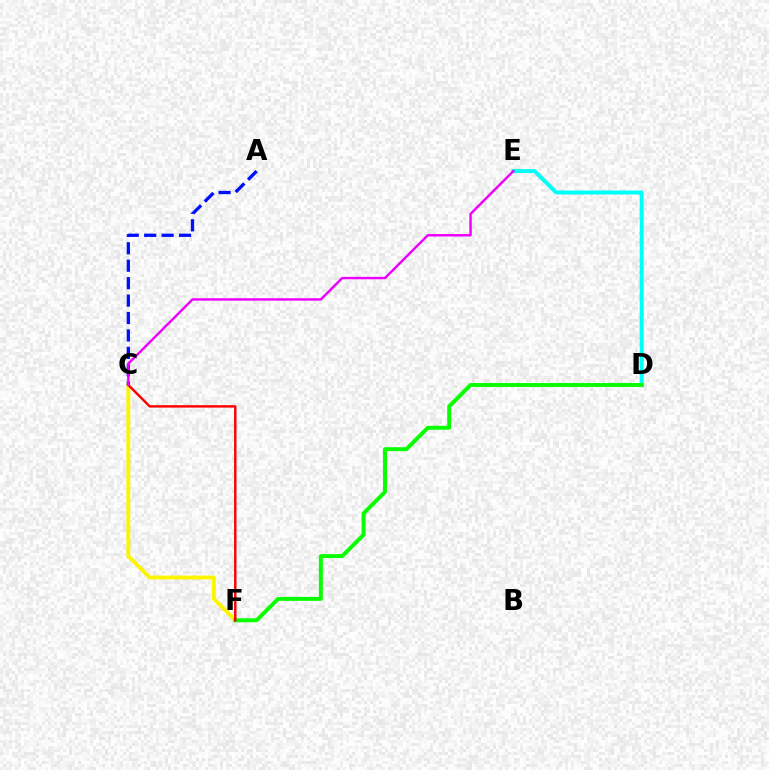{('C', 'F'): [{'color': '#fcf500', 'line_style': 'solid', 'thickness': 2.77}, {'color': '#ff0000', 'line_style': 'solid', 'thickness': 1.75}], ('D', 'E'): [{'color': '#00fff6', 'line_style': 'solid', 'thickness': 2.86}], ('D', 'F'): [{'color': '#08ff00', 'line_style': 'solid', 'thickness': 2.84}], ('A', 'C'): [{'color': '#0010ff', 'line_style': 'dashed', 'thickness': 2.37}], ('C', 'E'): [{'color': '#ee00ff', 'line_style': 'solid', 'thickness': 1.75}]}